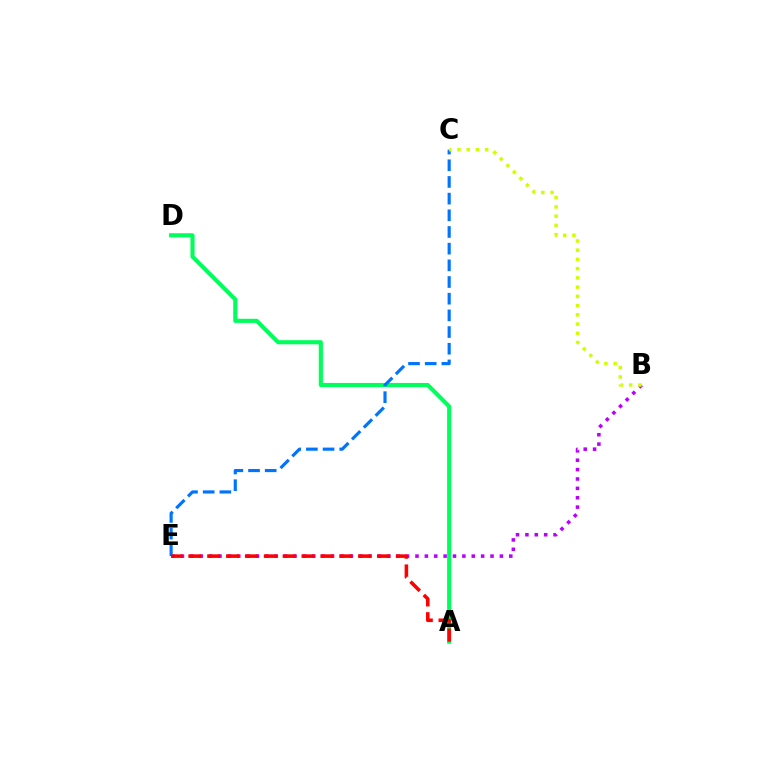{('A', 'D'): [{'color': '#00ff5c', 'line_style': 'solid', 'thickness': 2.97}], ('B', 'E'): [{'color': '#b900ff', 'line_style': 'dotted', 'thickness': 2.55}], ('C', 'E'): [{'color': '#0074ff', 'line_style': 'dashed', 'thickness': 2.27}], ('B', 'C'): [{'color': '#d1ff00', 'line_style': 'dotted', 'thickness': 2.51}], ('A', 'E'): [{'color': '#ff0000', 'line_style': 'dashed', 'thickness': 2.56}]}